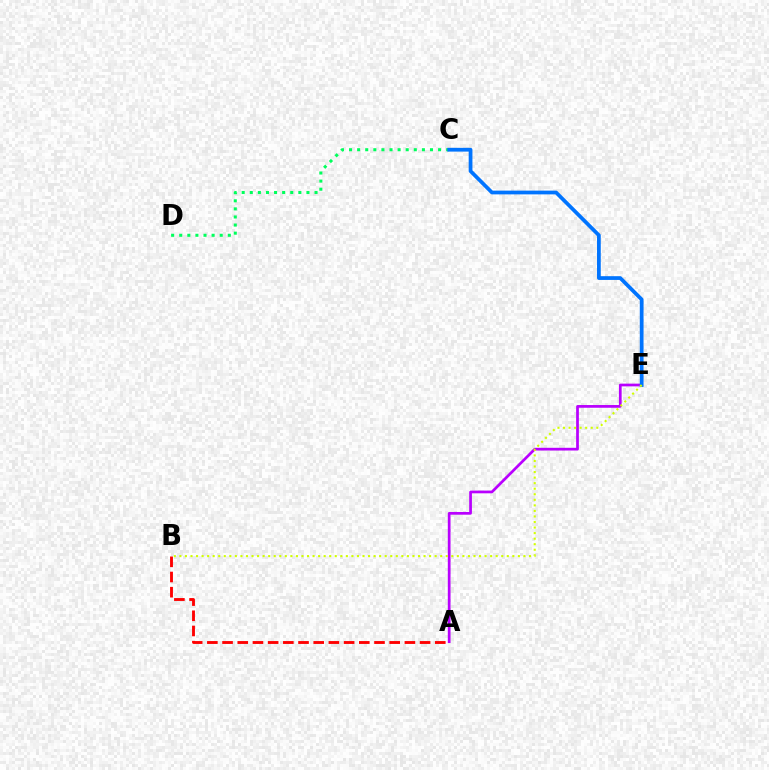{('A', 'E'): [{'color': '#b900ff', 'line_style': 'solid', 'thickness': 1.96}], ('A', 'B'): [{'color': '#ff0000', 'line_style': 'dashed', 'thickness': 2.06}], ('C', 'D'): [{'color': '#00ff5c', 'line_style': 'dotted', 'thickness': 2.2}], ('C', 'E'): [{'color': '#0074ff', 'line_style': 'solid', 'thickness': 2.7}], ('B', 'E'): [{'color': '#d1ff00', 'line_style': 'dotted', 'thickness': 1.51}]}